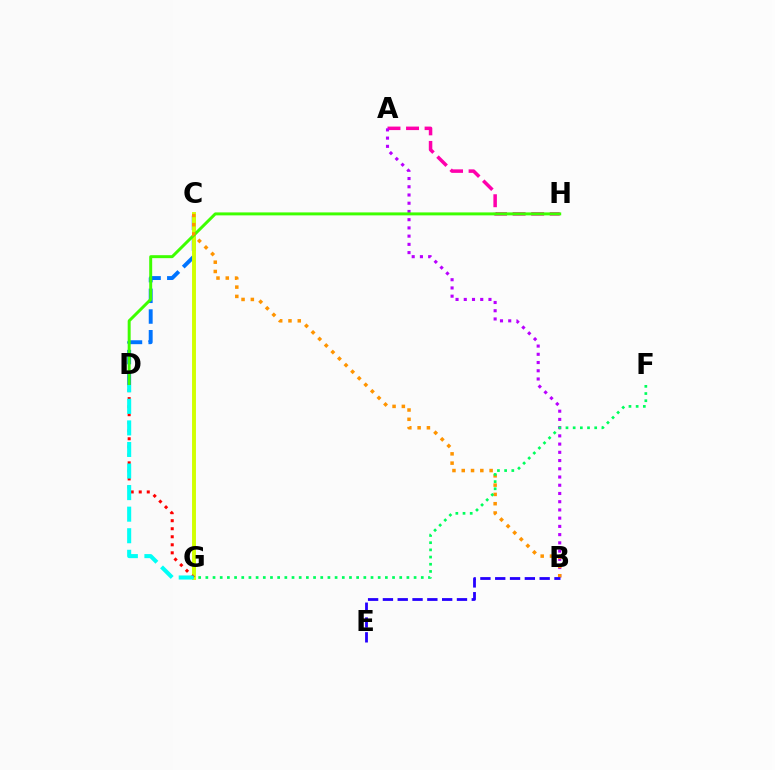{('A', 'H'): [{'color': '#ff00ac', 'line_style': 'dashed', 'thickness': 2.52}], ('C', 'D'): [{'color': '#0074ff', 'line_style': 'dashed', 'thickness': 2.81}], ('C', 'G'): [{'color': '#d1ff00', 'line_style': 'solid', 'thickness': 2.82}], ('D', 'G'): [{'color': '#ff0000', 'line_style': 'dotted', 'thickness': 2.18}, {'color': '#00fff6', 'line_style': 'dashed', 'thickness': 2.93}], ('A', 'B'): [{'color': '#b900ff', 'line_style': 'dotted', 'thickness': 2.24}], ('D', 'H'): [{'color': '#3dff00', 'line_style': 'solid', 'thickness': 2.13}], ('B', 'C'): [{'color': '#ff9400', 'line_style': 'dotted', 'thickness': 2.52}], ('B', 'E'): [{'color': '#2500ff', 'line_style': 'dashed', 'thickness': 2.01}], ('F', 'G'): [{'color': '#00ff5c', 'line_style': 'dotted', 'thickness': 1.95}]}